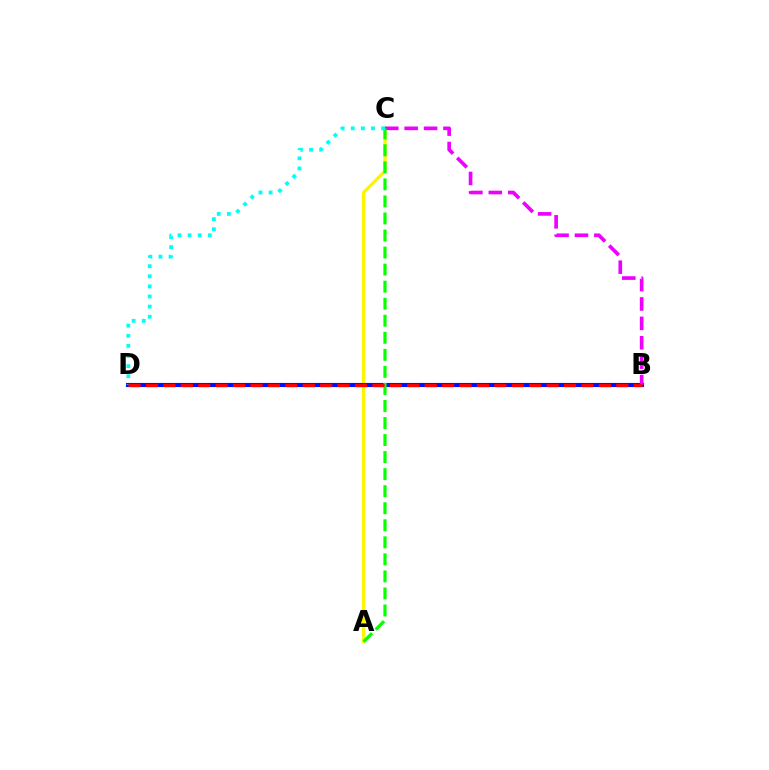{('A', 'C'): [{'color': '#fcf500', 'line_style': 'solid', 'thickness': 2.37}, {'color': '#08ff00', 'line_style': 'dashed', 'thickness': 2.32}], ('B', 'D'): [{'color': '#0010ff', 'line_style': 'solid', 'thickness': 2.97}, {'color': '#ff0000', 'line_style': 'dashed', 'thickness': 2.37}], ('B', 'C'): [{'color': '#ee00ff', 'line_style': 'dashed', 'thickness': 2.64}], ('C', 'D'): [{'color': '#00fff6', 'line_style': 'dotted', 'thickness': 2.75}]}